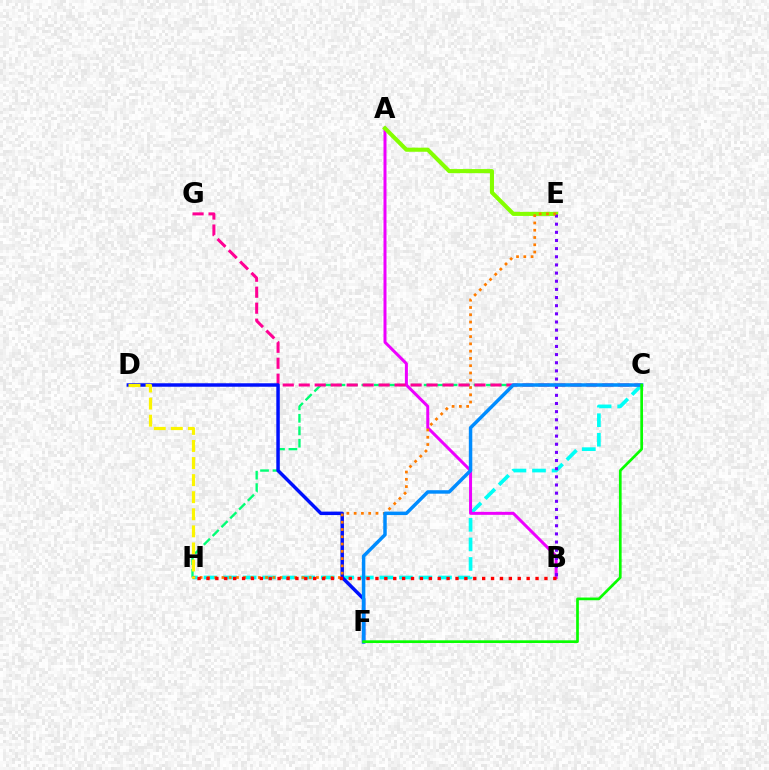{('C', 'H'): [{'color': '#00ff74', 'line_style': 'dashed', 'thickness': 1.69}, {'color': '#00fff6', 'line_style': 'dashed', 'thickness': 2.65}], ('A', 'B'): [{'color': '#ee00ff', 'line_style': 'solid', 'thickness': 2.16}], ('C', 'G'): [{'color': '#ff0094', 'line_style': 'dashed', 'thickness': 2.17}], ('A', 'E'): [{'color': '#84ff00', 'line_style': 'solid', 'thickness': 2.94}], ('D', 'F'): [{'color': '#0010ff', 'line_style': 'solid', 'thickness': 2.5}], ('B', 'E'): [{'color': '#7200ff', 'line_style': 'dotted', 'thickness': 2.21}], ('E', 'H'): [{'color': '#ff7c00', 'line_style': 'dotted', 'thickness': 1.98}], ('D', 'H'): [{'color': '#fcf500', 'line_style': 'dashed', 'thickness': 2.32}], ('B', 'H'): [{'color': '#ff0000', 'line_style': 'dotted', 'thickness': 2.42}], ('C', 'F'): [{'color': '#008cff', 'line_style': 'solid', 'thickness': 2.5}, {'color': '#08ff00', 'line_style': 'solid', 'thickness': 1.95}]}